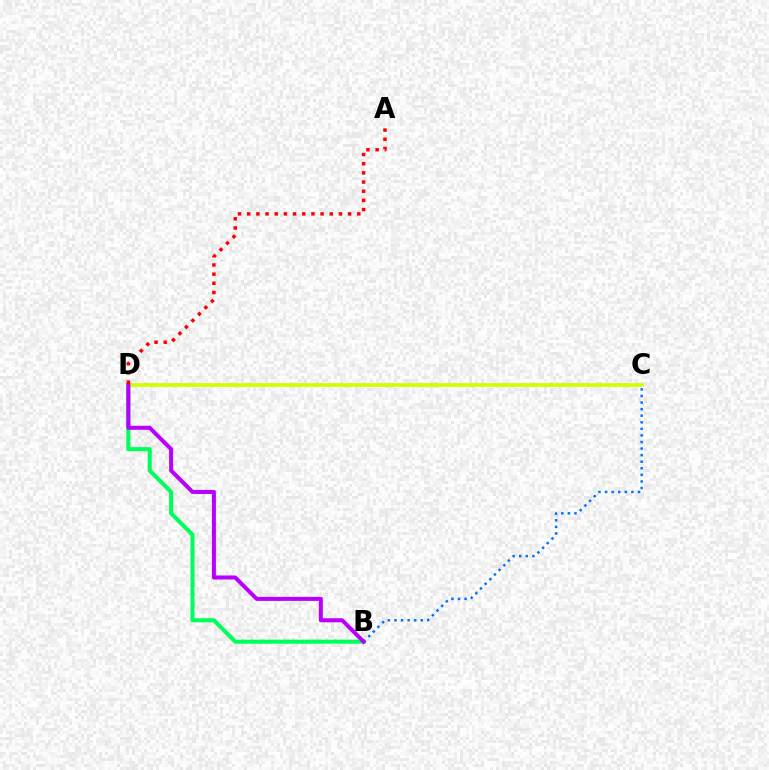{('B', 'C'): [{'color': '#0074ff', 'line_style': 'dotted', 'thickness': 1.79}], ('B', 'D'): [{'color': '#00ff5c', 'line_style': 'solid', 'thickness': 2.93}, {'color': '#b900ff', 'line_style': 'solid', 'thickness': 2.9}], ('C', 'D'): [{'color': '#d1ff00', 'line_style': 'solid', 'thickness': 2.71}], ('A', 'D'): [{'color': '#ff0000', 'line_style': 'dotted', 'thickness': 2.49}]}